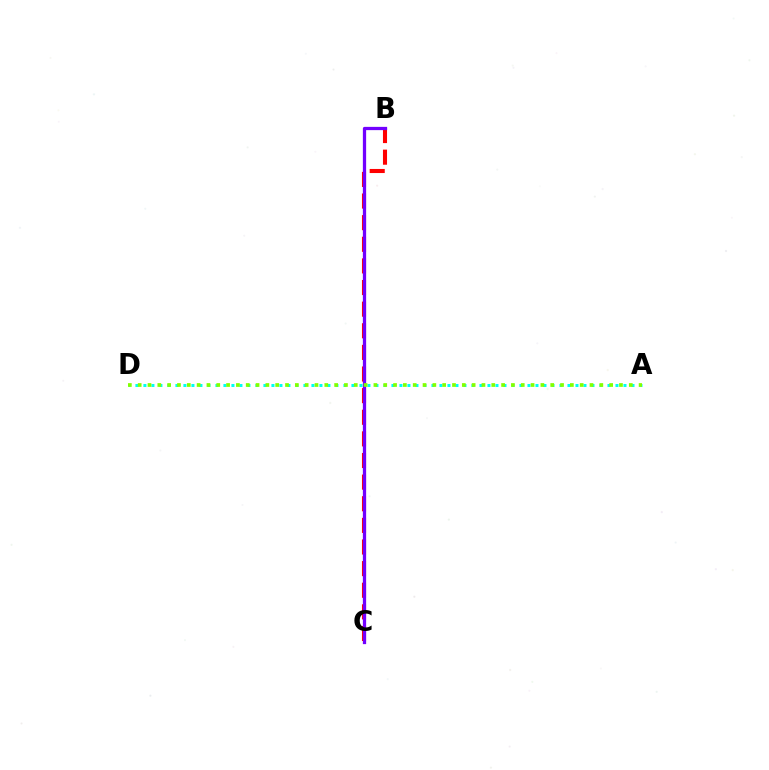{('B', 'C'): [{'color': '#ff0000', 'line_style': 'dashed', 'thickness': 2.94}, {'color': '#7200ff', 'line_style': 'solid', 'thickness': 2.35}], ('A', 'D'): [{'color': '#00fff6', 'line_style': 'dotted', 'thickness': 2.17}, {'color': '#84ff00', 'line_style': 'dotted', 'thickness': 2.67}]}